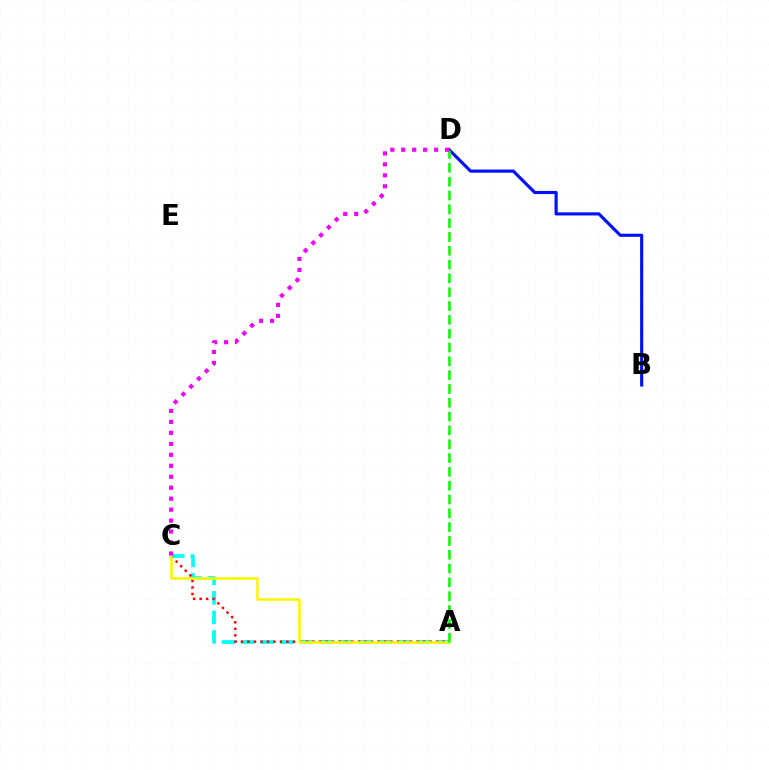{('A', 'C'): [{'color': '#00fff6', 'line_style': 'dashed', 'thickness': 2.65}, {'color': '#ff0000', 'line_style': 'dotted', 'thickness': 1.77}, {'color': '#fcf500', 'line_style': 'solid', 'thickness': 1.85}], ('B', 'D'): [{'color': '#0010ff', 'line_style': 'solid', 'thickness': 2.25}], ('A', 'D'): [{'color': '#08ff00', 'line_style': 'dashed', 'thickness': 1.88}], ('C', 'D'): [{'color': '#ee00ff', 'line_style': 'dotted', 'thickness': 2.98}]}